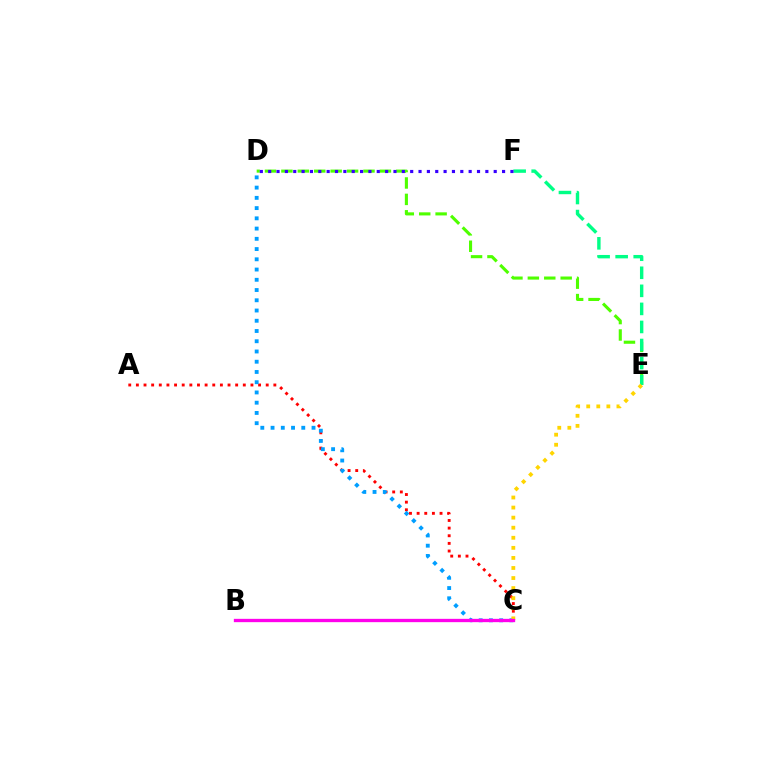{('A', 'C'): [{'color': '#ff0000', 'line_style': 'dotted', 'thickness': 2.08}], ('D', 'E'): [{'color': '#4fff00', 'line_style': 'dashed', 'thickness': 2.23}], ('E', 'F'): [{'color': '#00ff86', 'line_style': 'dashed', 'thickness': 2.45}], ('C', 'D'): [{'color': '#009eff', 'line_style': 'dotted', 'thickness': 2.78}], ('C', 'E'): [{'color': '#ffd500', 'line_style': 'dotted', 'thickness': 2.74}], ('D', 'F'): [{'color': '#3700ff', 'line_style': 'dotted', 'thickness': 2.27}], ('B', 'C'): [{'color': '#ff00ed', 'line_style': 'solid', 'thickness': 2.39}]}